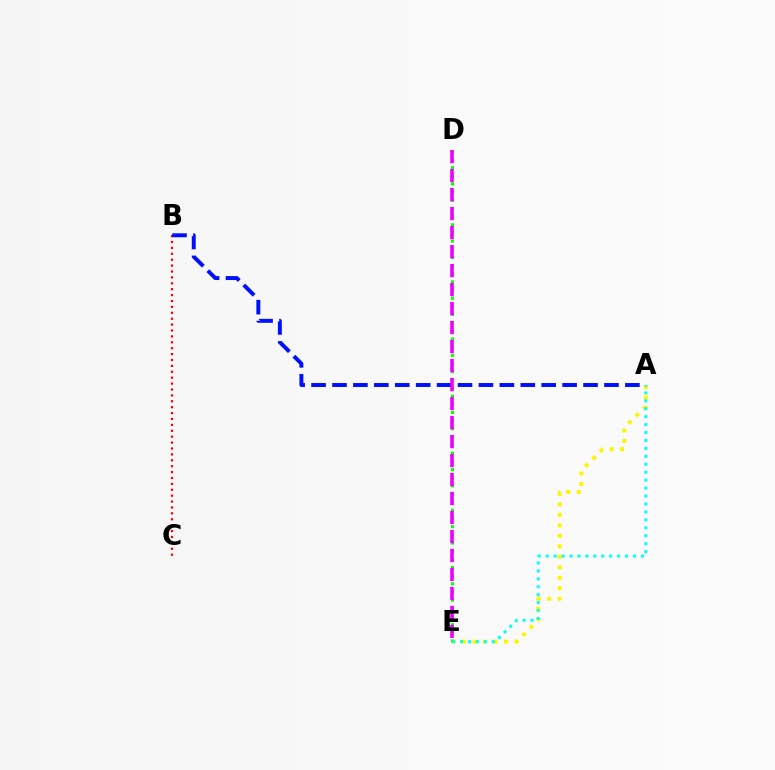{('A', 'E'): [{'color': '#fcf500', 'line_style': 'dotted', 'thickness': 2.85}, {'color': '#00fff6', 'line_style': 'dotted', 'thickness': 2.16}], ('D', 'E'): [{'color': '#08ff00', 'line_style': 'dotted', 'thickness': 2.22}, {'color': '#ee00ff', 'line_style': 'dashed', 'thickness': 2.58}], ('B', 'C'): [{'color': '#ff0000', 'line_style': 'dotted', 'thickness': 1.6}], ('A', 'B'): [{'color': '#0010ff', 'line_style': 'dashed', 'thickness': 2.84}]}